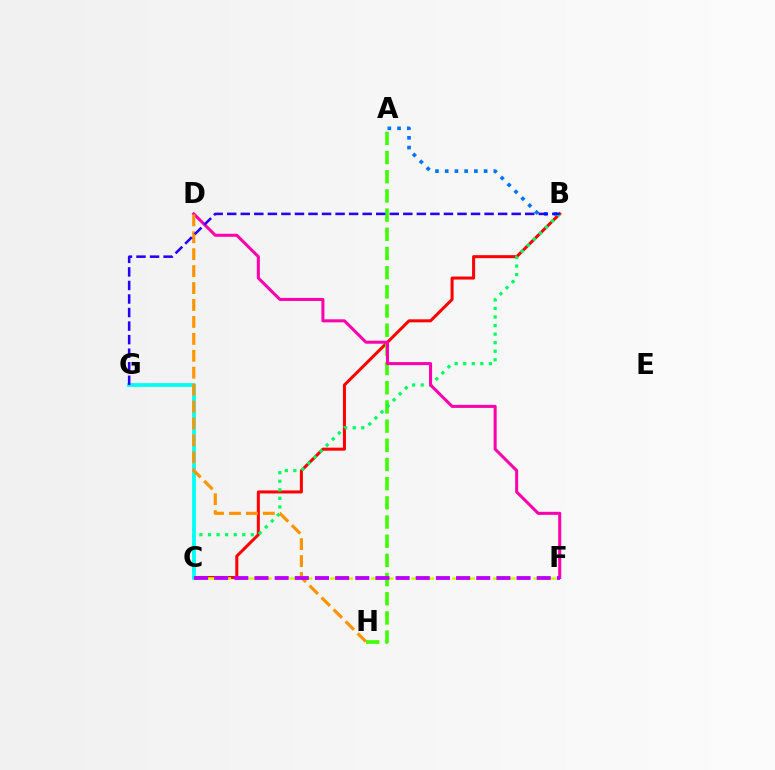{('B', 'C'): [{'color': '#ff0000', 'line_style': 'solid', 'thickness': 2.18}, {'color': '#00ff5c', 'line_style': 'dotted', 'thickness': 2.33}], ('A', 'B'): [{'color': '#0074ff', 'line_style': 'dotted', 'thickness': 2.64}], ('A', 'H'): [{'color': '#3dff00', 'line_style': 'dashed', 'thickness': 2.61}], ('D', 'F'): [{'color': '#ff00ac', 'line_style': 'solid', 'thickness': 2.19}], ('C', 'F'): [{'color': '#d1ff00', 'line_style': 'dashed', 'thickness': 1.84}, {'color': '#b900ff', 'line_style': 'dashed', 'thickness': 2.74}], ('C', 'G'): [{'color': '#00fff6', 'line_style': 'solid', 'thickness': 2.72}], ('D', 'H'): [{'color': '#ff9400', 'line_style': 'dashed', 'thickness': 2.3}], ('B', 'G'): [{'color': '#2500ff', 'line_style': 'dashed', 'thickness': 1.84}]}